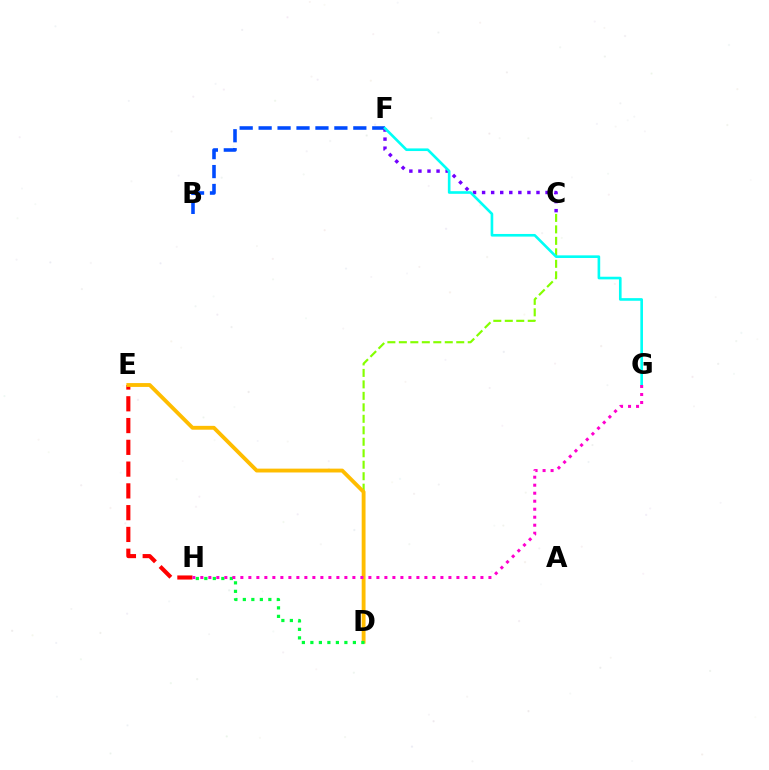{('B', 'F'): [{'color': '#004bff', 'line_style': 'dashed', 'thickness': 2.57}], ('E', 'H'): [{'color': '#ff0000', 'line_style': 'dashed', 'thickness': 2.96}], ('C', 'D'): [{'color': '#84ff00', 'line_style': 'dashed', 'thickness': 1.56}], ('C', 'F'): [{'color': '#7200ff', 'line_style': 'dotted', 'thickness': 2.46}], ('D', 'E'): [{'color': '#ffbd00', 'line_style': 'solid', 'thickness': 2.77}], ('D', 'H'): [{'color': '#00ff39', 'line_style': 'dotted', 'thickness': 2.31}], ('F', 'G'): [{'color': '#00fff6', 'line_style': 'solid', 'thickness': 1.89}], ('G', 'H'): [{'color': '#ff00cf', 'line_style': 'dotted', 'thickness': 2.17}]}